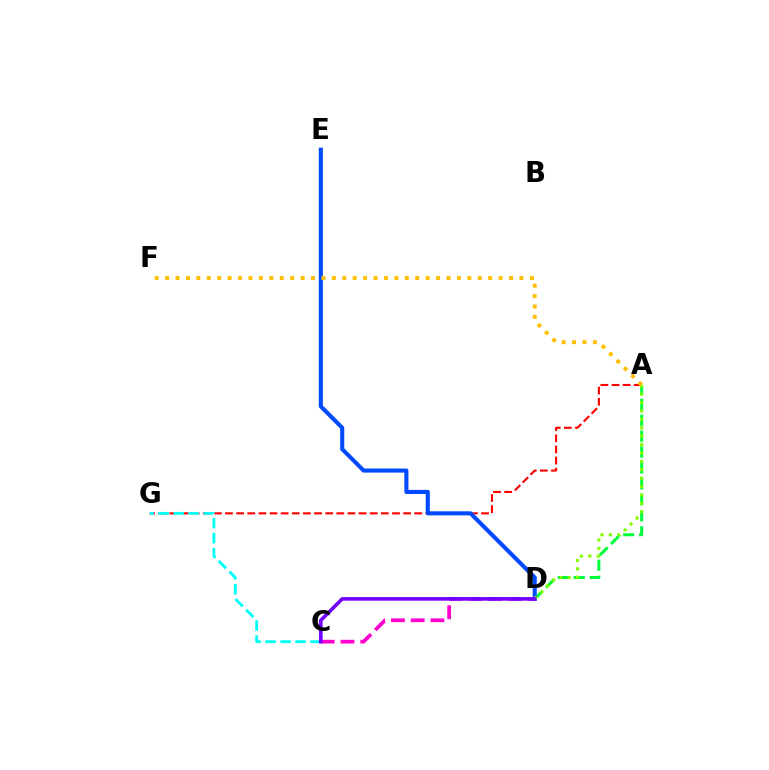{('A', 'G'): [{'color': '#ff0000', 'line_style': 'dashed', 'thickness': 1.51}], ('C', 'G'): [{'color': '#00fff6', 'line_style': 'dashed', 'thickness': 2.04}], ('A', 'D'): [{'color': '#00ff39', 'line_style': 'dashed', 'thickness': 2.17}, {'color': '#84ff00', 'line_style': 'dotted', 'thickness': 2.28}], ('D', 'E'): [{'color': '#004bff', 'line_style': 'solid', 'thickness': 2.94}], ('C', 'D'): [{'color': '#ff00cf', 'line_style': 'dashed', 'thickness': 2.68}, {'color': '#7200ff', 'line_style': 'solid', 'thickness': 2.59}], ('A', 'F'): [{'color': '#ffbd00', 'line_style': 'dotted', 'thickness': 2.83}]}